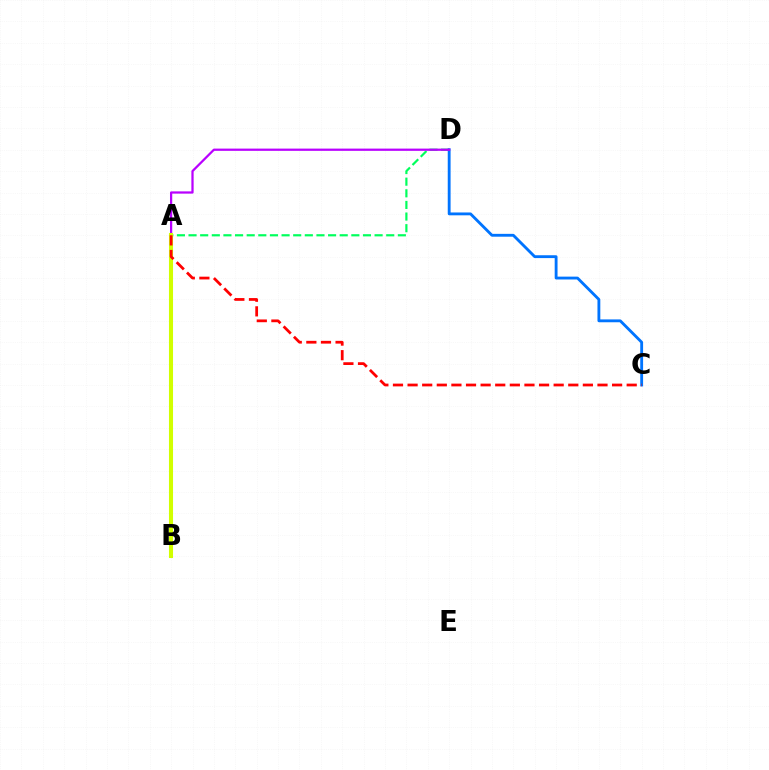{('A', 'D'): [{'color': '#00ff5c', 'line_style': 'dashed', 'thickness': 1.58}, {'color': '#b900ff', 'line_style': 'solid', 'thickness': 1.62}], ('C', 'D'): [{'color': '#0074ff', 'line_style': 'solid', 'thickness': 2.05}], ('A', 'B'): [{'color': '#d1ff00', 'line_style': 'solid', 'thickness': 2.93}], ('A', 'C'): [{'color': '#ff0000', 'line_style': 'dashed', 'thickness': 1.98}]}